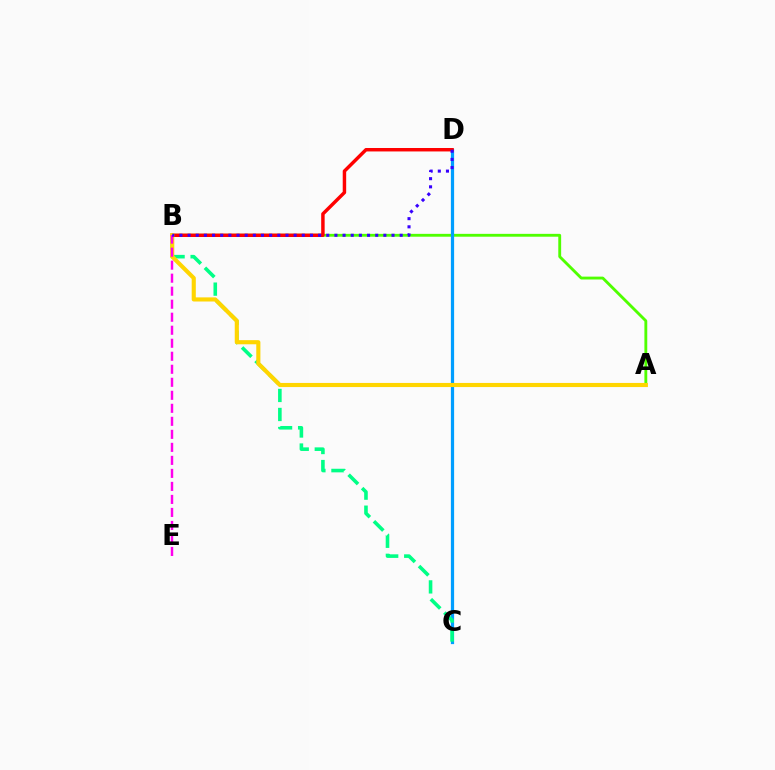{('A', 'B'): [{'color': '#4fff00', 'line_style': 'solid', 'thickness': 2.06}, {'color': '#ffd500', 'line_style': 'solid', 'thickness': 2.97}], ('C', 'D'): [{'color': '#009eff', 'line_style': 'solid', 'thickness': 2.32}], ('B', 'C'): [{'color': '#00ff86', 'line_style': 'dashed', 'thickness': 2.58}], ('B', 'D'): [{'color': '#ff0000', 'line_style': 'solid', 'thickness': 2.49}, {'color': '#3700ff', 'line_style': 'dotted', 'thickness': 2.22}], ('B', 'E'): [{'color': '#ff00ed', 'line_style': 'dashed', 'thickness': 1.77}]}